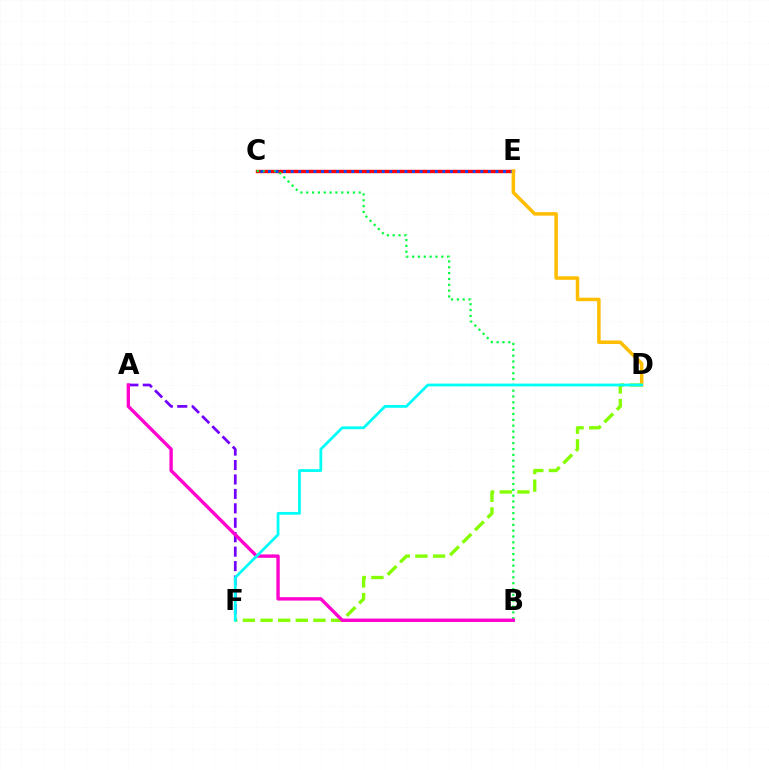{('C', 'E'): [{'color': '#ff0000', 'line_style': 'solid', 'thickness': 2.43}, {'color': '#004bff', 'line_style': 'dotted', 'thickness': 2.06}], ('B', 'C'): [{'color': '#00ff39', 'line_style': 'dotted', 'thickness': 1.59}], ('D', 'E'): [{'color': '#ffbd00', 'line_style': 'solid', 'thickness': 2.52}], ('D', 'F'): [{'color': '#84ff00', 'line_style': 'dashed', 'thickness': 2.4}, {'color': '#00fff6', 'line_style': 'solid', 'thickness': 2.0}], ('A', 'F'): [{'color': '#7200ff', 'line_style': 'dashed', 'thickness': 1.96}], ('A', 'B'): [{'color': '#ff00cf', 'line_style': 'solid', 'thickness': 2.42}]}